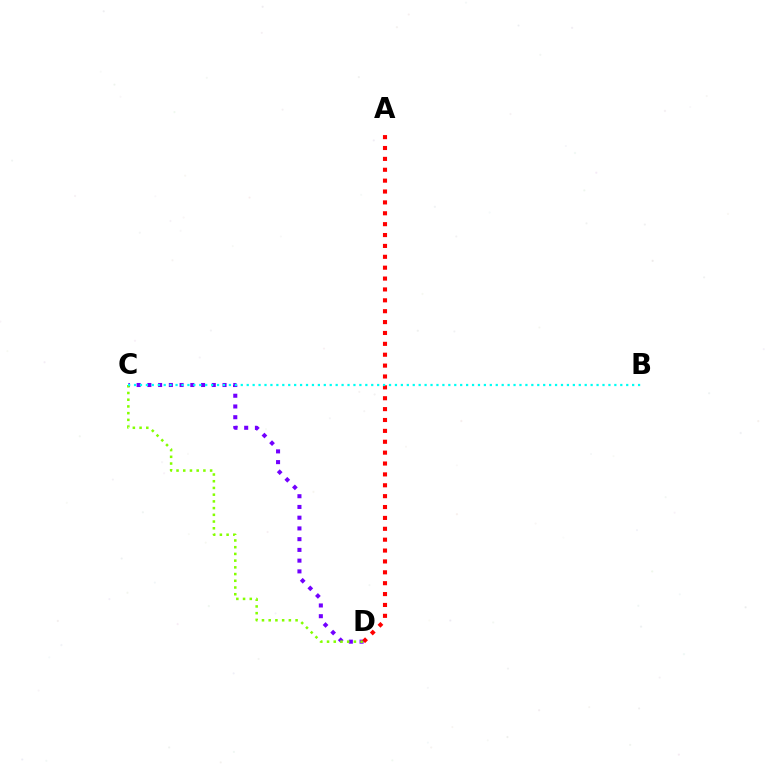{('C', 'D'): [{'color': '#7200ff', 'line_style': 'dotted', 'thickness': 2.92}, {'color': '#84ff00', 'line_style': 'dotted', 'thickness': 1.83}], ('A', 'D'): [{'color': '#ff0000', 'line_style': 'dotted', 'thickness': 2.96}], ('B', 'C'): [{'color': '#00fff6', 'line_style': 'dotted', 'thickness': 1.61}]}